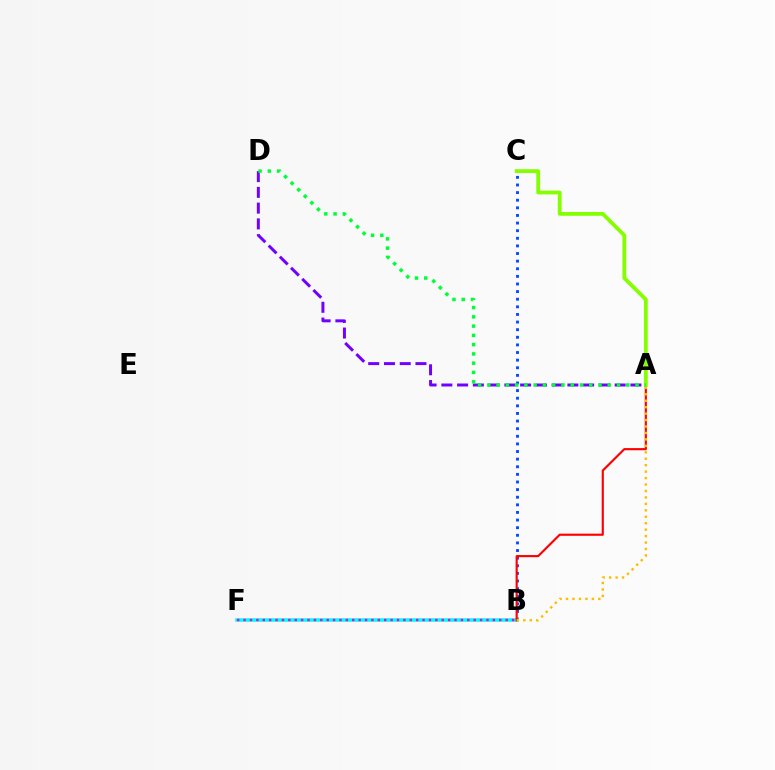{('B', 'C'): [{'color': '#004bff', 'line_style': 'dotted', 'thickness': 2.07}], ('B', 'F'): [{'color': '#00fff6', 'line_style': 'solid', 'thickness': 2.56}, {'color': '#ff00cf', 'line_style': 'dotted', 'thickness': 1.74}], ('A', 'D'): [{'color': '#7200ff', 'line_style': 'dashed', 'thickness': 2.14}, {'color': '#00ff39', 'line_style': 'dotted', 'thickness': 2.52}], ('A', 'B'): [{'color': '#ff0000', 'line_style': 'solid', 'thickness': 1.55}, {'color': '#ffbd00', 'line_style': 'dotted', 'thickness': 1.75}], ('A', 'C'): [{'color': '#84ff00', 'line_style': 'solid', 'thickness': 2.74}]}